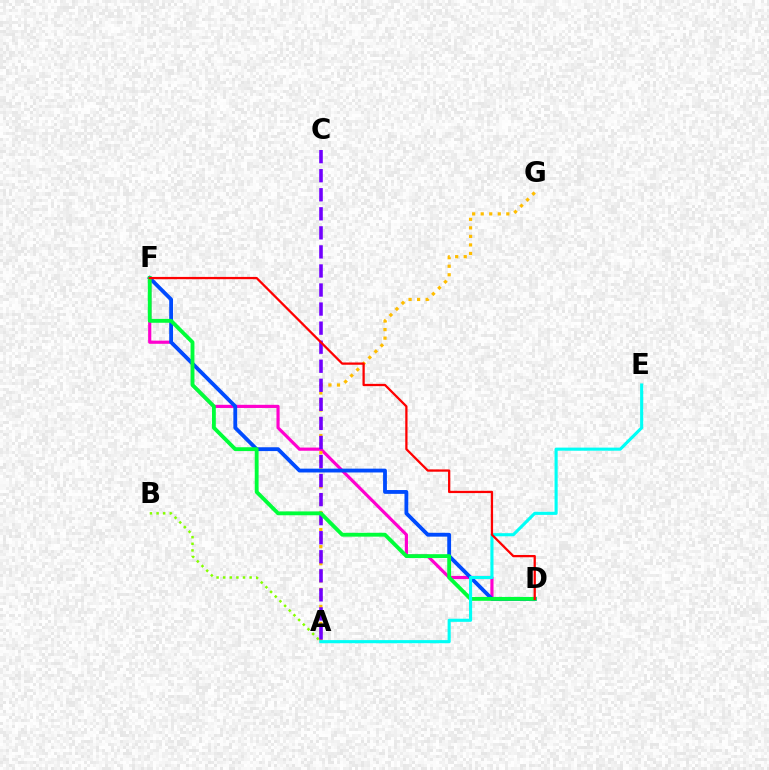{('D', 'F'): [{'color': '#ff00cf', 'line_style': 'solid', 'thickness': 2.27}, {'color': '#004bff', 'line_style': 'solid', 'thickness': 2.75}, {'color': '#00ff39', 'line_style': 'solid', 'thickness': 2.77}, {'color': '#ff0000', 'line_style': 'solid', 'thickness': 1.64}], ('A', 'G'): [{'color': '#ffbd00', 'line_style': 'dotted', 'thickness': 2.32}], ('A', 'B'): [{'color': '#84ff00', 'line_style': 'dotted', 'thickness': 1.8}], ('A', 'C'): [{'color': '#7200ff', 'line_style': 'dashed', 'thickness': 2.59}], ('A', 'E'): [{'color': '#00fff6', 'line_style': 'solid', 'thickness': 2.24}]}